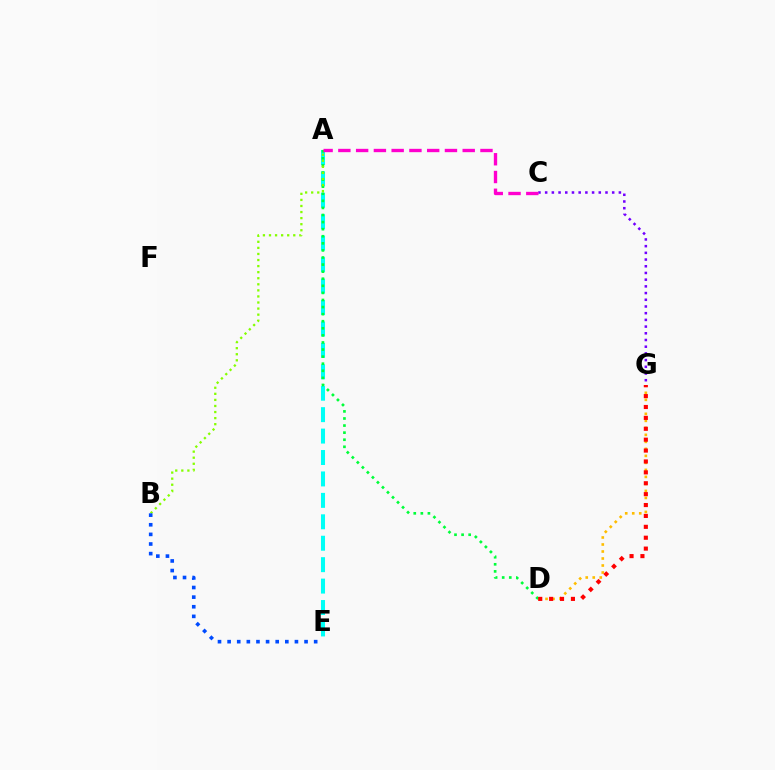{('A', 'E'): [{'color': '#00fff6', 'line_style': 'dashed', 'thickness': 2.91}], ('D', 'G'): [{'color': '#ffbd00', 'line_style': 'dotted', 'thickness': 1.9}, {'color': '#ff0000', 'line_style': 'dotted', 'thickness': 2.96}], ('A', 'D'): [{'color': '#00ff39', 'line_style': 'dotted', 'thickness': 1.92}], ('C', 'G'): [{'color': '#7200ff', 'line_style': 'dotted', 'thickness': 1.82}], ('A', 'B'): [{'color': '#84ff00', 'line_style': 'dotted', 'thickness': 1.65}], ('B', 'E'): [{'color': '#004bff', 'line_style': 'dotted', 'thickness': 2.61}], ('A', 'C'): [{'color': '#ff00cf', 'line_style': 'dashed', 'thickness': 2.41}]}